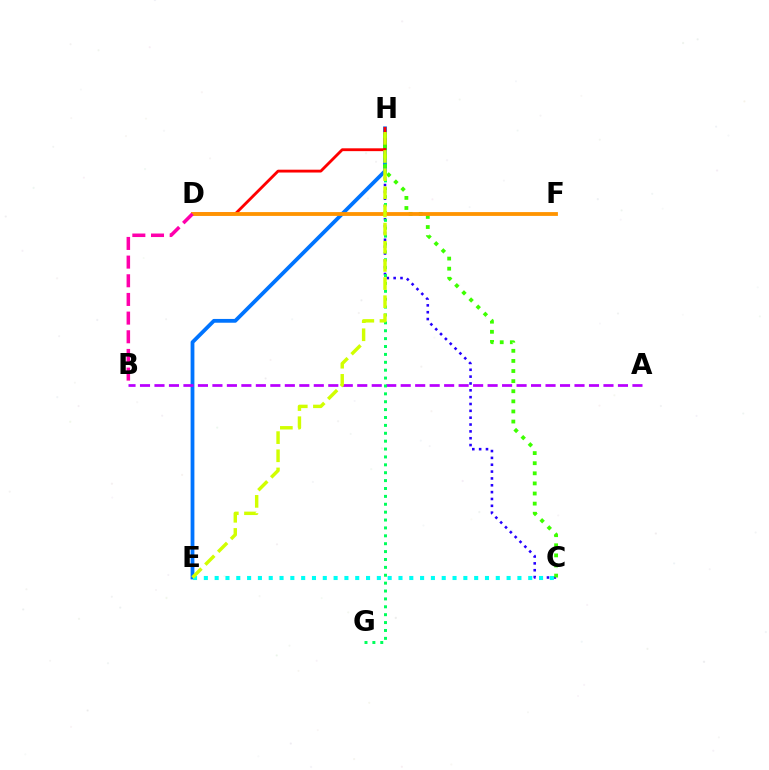{('C', 'H'): [{'color': '#2500ff', 'line_style': 'dotted', 'thickness': 1.86}, {'color': '#3dff00', 'line_style': 'dotted', 'thickness': 2.75}], ('E', 'H'): [{'color': '#0074ff', 'line_style': 'solid', 'thickness': 2.73}, {'color': '#d1ff00', 'line_style': 'dashed', 'thickness': 2.47}], ('A', 'B'): [{'color': '#b900ff', 'line_style': 'dashed', 'thickness': 1.97}], ('G', 'H'): [{'color': '#00ff5c', 'line_style': 'dotted', 'thickness': 2.14}], ('C', 'E'): [{'color': '#00fff6', 'line_style': 'dotted', 'thickness': 2.94}], ('D', 'H'): [{'color': '#ff0000', 'line_style': 'solid', 'thickness': 2.04}], ('D', 'F'): [{'color': '#ff9400', 'line_style': 'solid', 'thickness': 2.74}], ('B', 'D'): [{'color': '#ff00ac', 'line_style': 'dashed', 'thickness': 2.54}]}